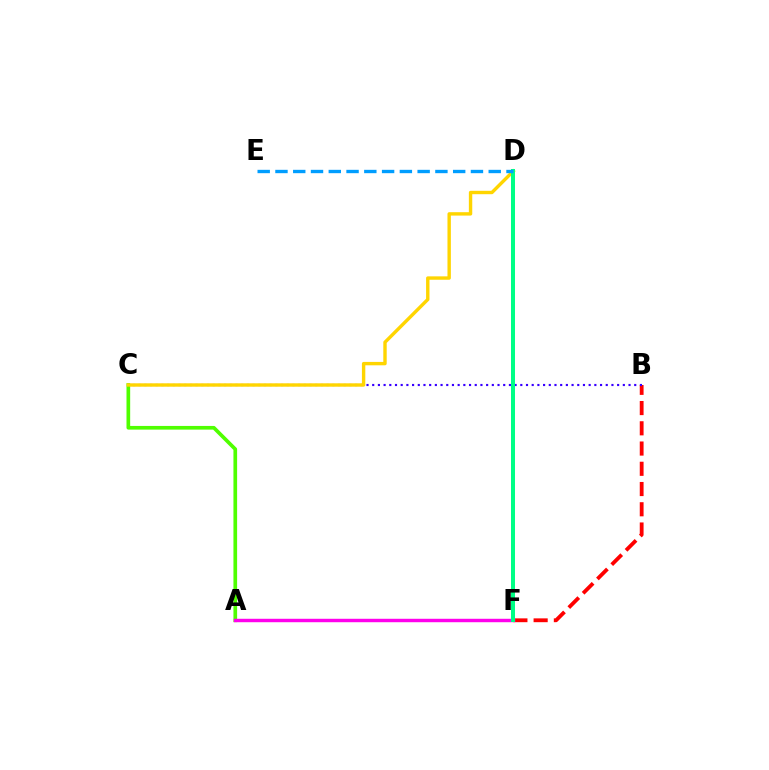{('B', 'F'): [{'color': '#ff0000', 'line_style': 'dashed', 'thickness': 2.75}], ('A', 'C'): [{'color': '#4fff00', 'line_style': 'solid', 'thickness': 2.65}], ('B', 'C'): [{'color': '#3700ff', 'line_style': 'dotted', 'thickness': 1.55}], ('A', 'F'): [{'color': '#ff00ed', 'line_style': 'solid', 'thickness': 2.47}], ('C', 'D'): [{'color': '#ffd500', 'line_style': 'solid', 'thickness': 2.45}], ('D', 'F'): [{'color': '#00ff86', 'line_style': 'solid', 'thickness': 2.89}], ('D', 'E'): [{'color': '#009eff', 'line_style': 'dashed', 'thickness': 2.41}]}